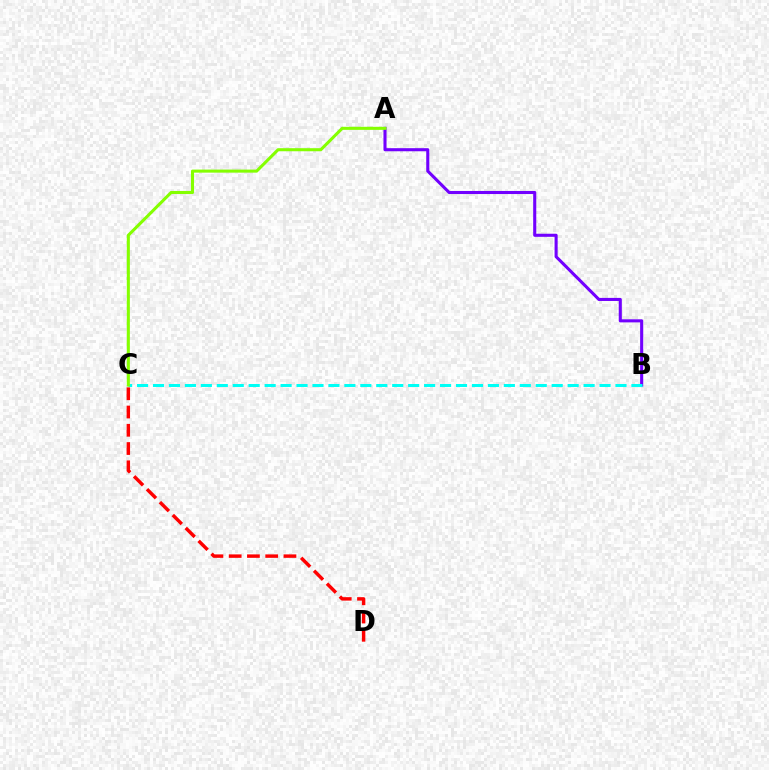{('C', 'D'): [{'color': '#ff0000', 'line_style': 'dashed', 'thickness': 2.48}], ('A', 'B'): [{'color': '#7200ff', 'line_style': 'solid', 'thickness': 2.22}], ('B', 'C'): [{'color': '#00fff6', 'line_style': 'dashed', 'thickness': 2.17}], ('A', 'C'): [{'color': '#84ff00', 'line_style': 'solid', 'thickness': 2.2}]}